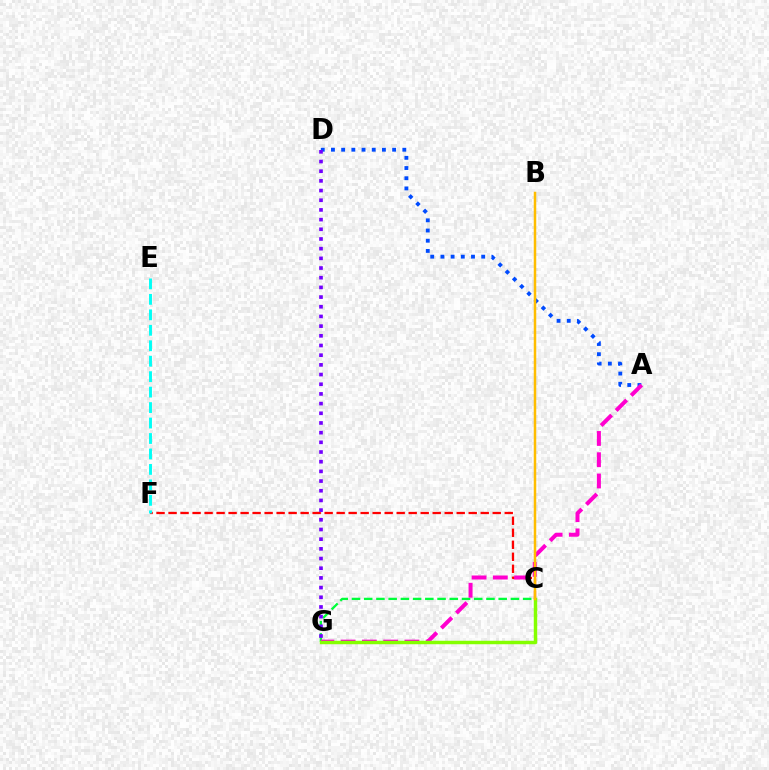{('C', 'G'): [{'color': '#00ff39', 'line_style': 'dashed', 'thickness': 1.66}, {'color': '#84ff00', 'line_style': 'solid', 'thickness': 2.49}], ('C', 'F'): [{'color': '#ff0000', 'line_style': 'dashed', 'thickness': 1.63}], ('A', 'D'): [{'color': '#004bff', 'line_style': 'dotted', 'thickness': 2.77}], ('D', 'G'): [{'color': '#7200ff', 'line_style': 'dotted', 'thickness': 2.63}], ('A', 'G'): [{'color': '#ff00cf', 'line_style': 'dashed', 'thickness': 2.89}], ('E', 'F'): [{'color': '#00fff6', 'line_style': 'dashed', 'thickness': 2.1}], ('B', 'C'): [{'color': '#ffbd00', 'line_style': 'solid', 'thickness': 1.8}]}